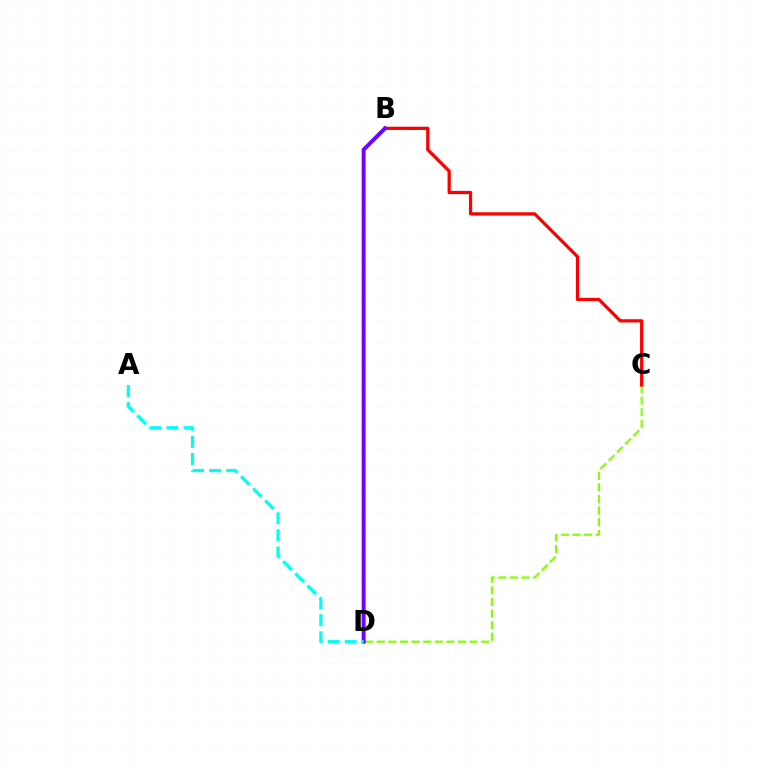{('C', 'D'): [{'color': '#84ff00', 'line_style': 'dashed', 'thickness': 1.58}], ('B', 'C'): [{'color': '#ff0000', 'line_style': 'solid', 'thickness': 2.33}], ('B', 'D'): [{'color': '#7200ff', 'line_style': 'solid', 'thickness': 2.84}], ('A', 'D'): [{'color': '#00fff6', 'line_style': 'dashed', 'thickness': 2.32}]}